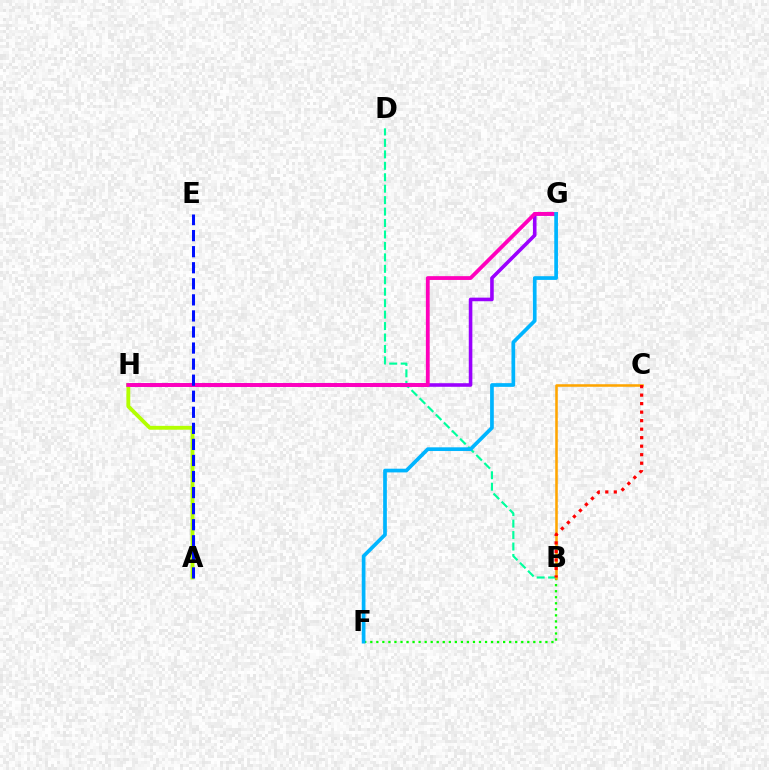{('B', 'F'): [{'color': '#08ff00', 'line_style': 'dotted', 'thickness': 1.64}], ('B', 'D'): [{'color': '#00ff9d', 'line_style': 'dashed', 'thickness': 1.55}], ('B', 'C'): [{'color': '#ffa500', 'line_style': 'solid', 'thickness': 1.84}, {'color': '#ff0000', 'line_style': 'dotted', 'thickness': 2.31}], ('G', 'H'): [{'color': '#9b00ff', 'line_style': 'solid', 'thickness': 2.58}, {'color': '#ff00bd', 'line_style': 'solid', 'thickness': 2.74}], ('A', 'H'): [{'color': '#b3ff00', 'line_style': 'solid', 'thickness': 2.77}], ('A', 'E'): [{'color': '#0010ff', 'line_style': 'dashed', 'thickness': 2.18}], ('F', 'G'): [{'color': '#00b5ff', 'line_style': 'solid', 'thickness': 2.67}]}